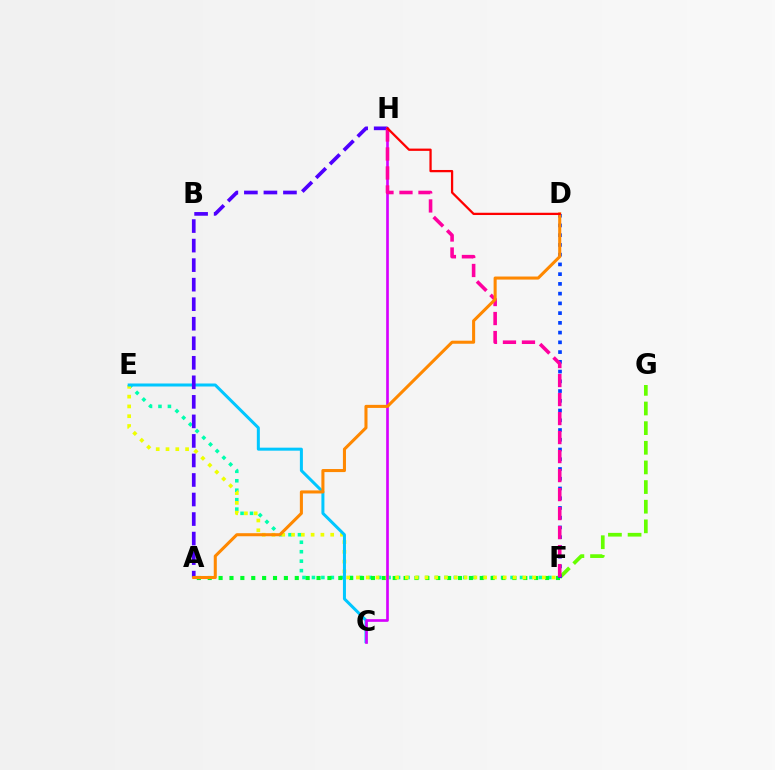{('E', 'F'): [{'color': '#00ffaf', 'line_style': 'dotted', 'thickness': 2.57}, {'color': '#eeff00', 'line_style': 'dotted', 'thickness': 2.66}], ('A', 'F'): [{'color': '#00ff27', 'line_style': 'dotted', 'thickness': 2.96}], ('F', 'G'): [{'color': '#66ff00', 'line_style': 'dashed', 'thickness': 2.67}], ('D', 'F'): [{'color': '#003fff', 'line_style': 'dotted', 'thickness': 2.65}], ('C', 'E'): [{'color': '#00c7ff', 'line_style': 'solid', 'thickness': 2.16}], ('A', 'H'): [{'color': '#4f00ff', 'line_style': 'dashed', 'thickness': 2.65}], ('C', 'H'): [{'color': '#d600ff', 'line_style': 'solid', 'thickness': 1.92}], ('F', 'H'): [{'color': '#ff00a0', 'line_style': 'dashed', 'thickness': 2.58}], ('A', 'D'): [{'color': '#ff8800', 'line_style': 'solid', 'thickness': 2.2}], ('D', 'H'): [{'color': '#ff0000', 'line_style': 'solid', 'thickness': 1.64}]}